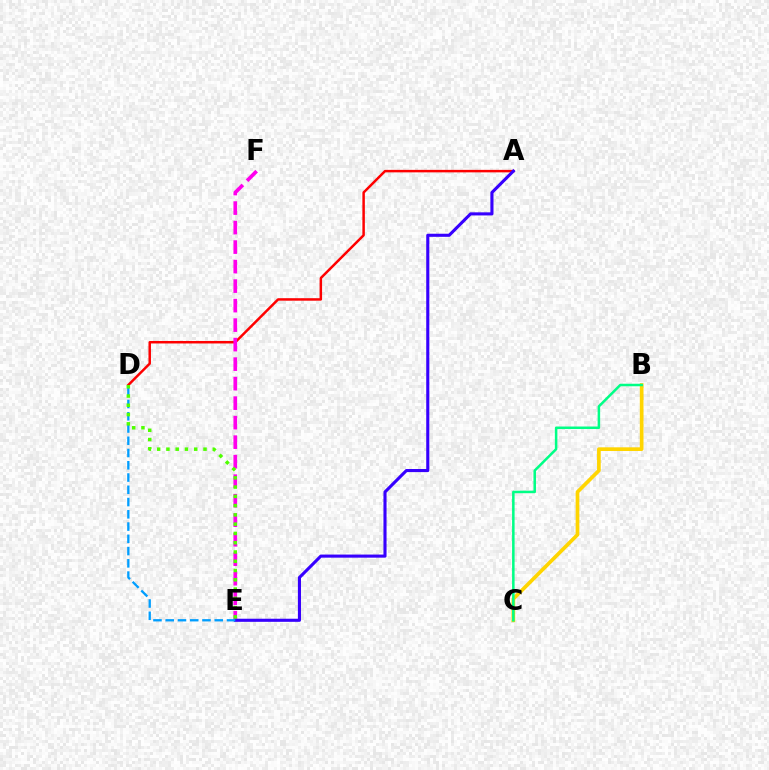{('B', 'C'): [{'color': '#ffd500', 'line_style': 'solid', 'thickness': 2.66}, {'color': '#00ff86', 'line_style': 'solid', 'thickness': 1.82}], ('A', 'D'): [{'color': '#ff0000', 'line_style': 'solid', 'thickness': 1.79}], ('E', 'F'): [{'color': '#ff00ed', 'line_style': 'dashed', 'thickness': 2.65}], ('A', 'E'): [{'color': '#3700ff', 'line_style': 'solid', 'thickness': 2.23}], ('D', 'E'): [{'color': '#009eff', 'line_style': 'dashed', 'thickness': 1.67}, {'color': '#4fff00', 'line_style': 'dotted', 'thickness': 2.52}]}